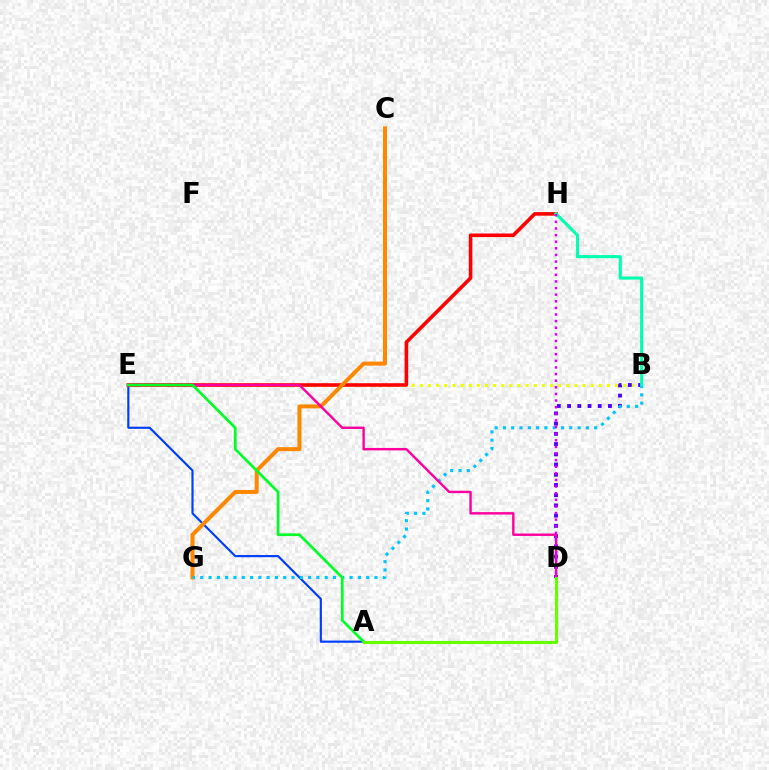{('B', 'E'): [{'color': '#eeff00', 'line_style': 'dotted', 'thickness': 2.21}], ('B', 'D'): [{'color': '#4f00ff', 'line_style': 'dotted', 'thickness': 2.78}], ('A', 'E'): [{'color': '#003fff', 'line_style': 'solid', 'thickness': 1.56}, {'color': '#00ff27', 'line_style': 'solid', 'thickness': 1.96}], ('E', 'H'): [{'color': '#ff0000', 'line_style': 'solid', 'thickness': 2.59}], ('C', 'G'): [{'color': '#ff8800', 'line_style': 'solid', 'thickness': 2.89}], ('B', 'G'): [{'color': '#00c7ff', 'line_style': 'dotted', 'thickness': 2.25}], ('D', 'E'): [{'color': '#ff00a0', 'line_style': 'solid', 'thickness': 1.74}], ('B', 'H'): [{'color': '#00ffaf', 'line_style': 'solid', 'thickness': 2.25}], ('A', 'D'): [{'color': '#66ff00', 'line_style': 'solid', 'thickness': 2.23}], ('D', 'H'): [{'color': '#d600ff', 'line_style': 'dotted', 'thickness': 1.8}]}